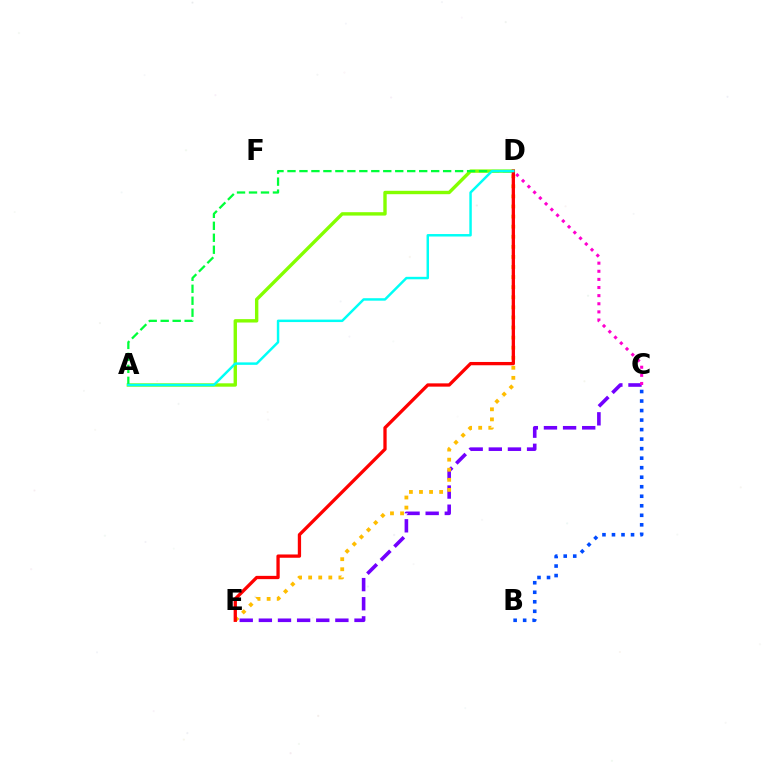{('C', 'E'): [{'color': '#7200ff', 'line_style': 'dashed', 'thickness': 2.6}], ('C', 'D'): [{'color': '#ff00cf', 'line_style': 'dotted', 'thickness': 2.21}], ('B', 'C'): [{'color': '#004bff', 'line_style': 'dotted', 'thickness': 2.59}], ('A', 'D'): [{'color': '#84ff00', 'line_style': 'solid', 'thickness': 2.44}, {'color': '#00ff39', 'line_style': 'dashed', 'thickness': 1.63}, {'color': '#00fff6', 'line_style': 'solid', 'thickness': 1.78}], ('D', 'E'): [{'color': '#ffbd00', 'line_style': 'dotted', 'thickness': 2.74}, {'color': '#ff0000', 'line_style': 'solid', 'thickness': 2.37}]}